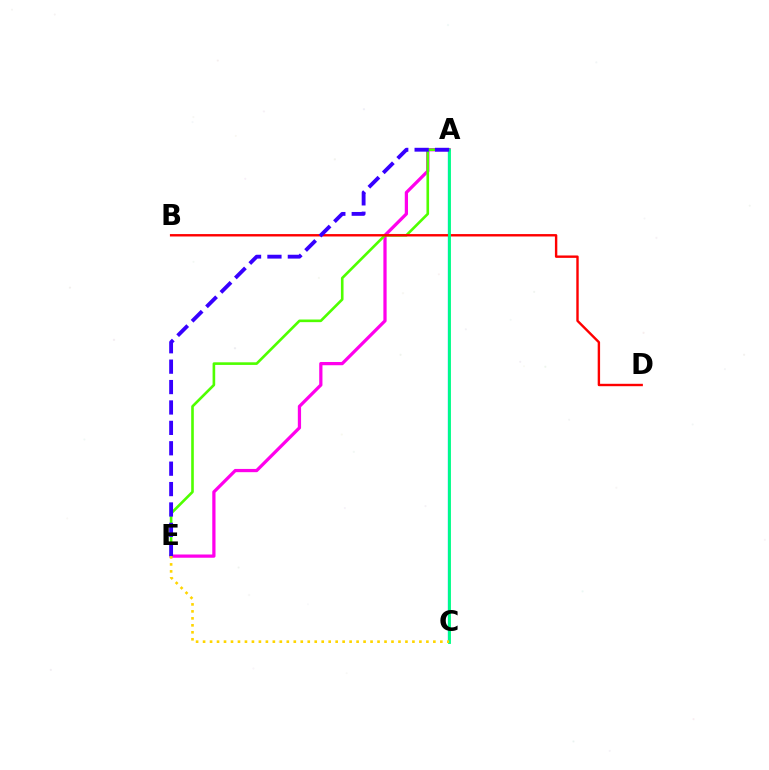{('A', 'E'): [{'color': '#ff00ed', 'line_style': 'solid', 'thickness': 2.33}, {'color': '#4fff00', 'line_style': 'solid', 'thickness': 1.89}, {'color': '#3700ff', 'line_style': 'dashed', 'thickness': 2.77}], ('A', 'C'): [{'color': '#009eff', 'line_style': 'solid', 'thickness': 1.66}, {'color': '#00ff86', 'line_style': 'solid', 'thickness': 2.05}], ('B', 'D'): [{'color': '#ff0000', 'line_style': 'solid', 'thickness': 1.73}], ('C', 'E'): [{'color': '#ffd500', 'line_style': 'dotted', 'thickness': 1.9}]}